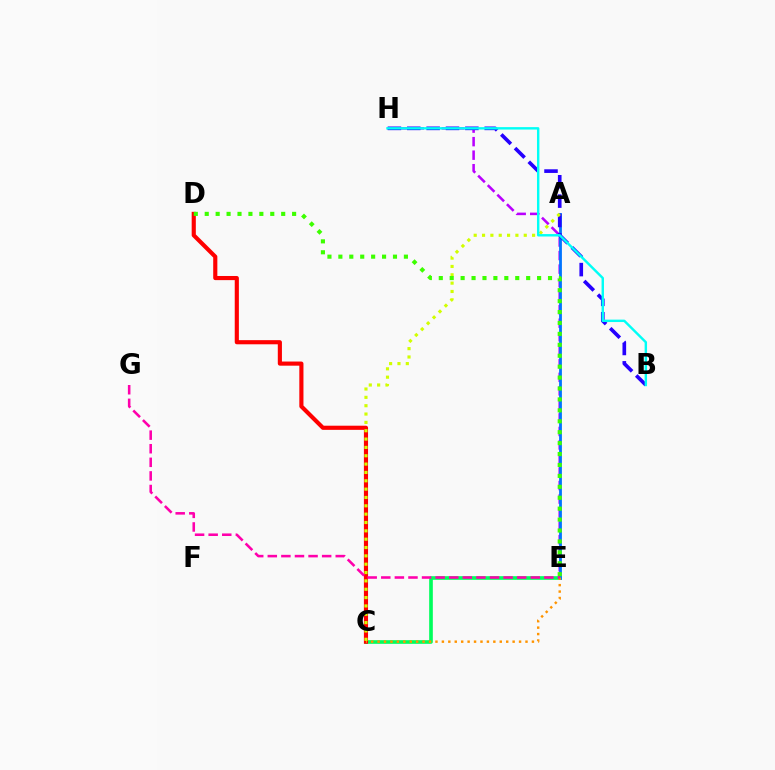{('C', 'E'): [{'color': '#00ff5c', 'line_style': 'solid', 'thickness': 2.63}, {'color': '#ff9400', 'line_style': 'dotted', 'thickness': 1.75}], ('E', 'H'): [{'color': '#b900ff', 'line_style': 'dashed', 'thickness': 1.84}], ('C', 'D'): [{'color': '#ff0000', 'line_style': 'solid', 'thickness': 2.98}], ('A', 'E'): [{'color': '#0074ff', 'line_style': 'solid', 'thickness': 2.02}], ('B', 'H'): [{'color': '#2500ff', 'line_style': 'dashed', 'thickness': 2.63}, {'color': '#00fff6', 'line_style': 'solid', 'thickness': 1.74}], ('A', 'C'): [{'color': '#d1ff00', 'line_style': 'dotted', 'thickness': 2.27}], ('D', 'E'): [{'color': '#3dff00', 'line_style': 'dotted', 'thickness': 2.97}], ('E', 'G'): [{'color': '#ff00ac', 'line_style': 'dashed', 'thickness': 1.85}]}